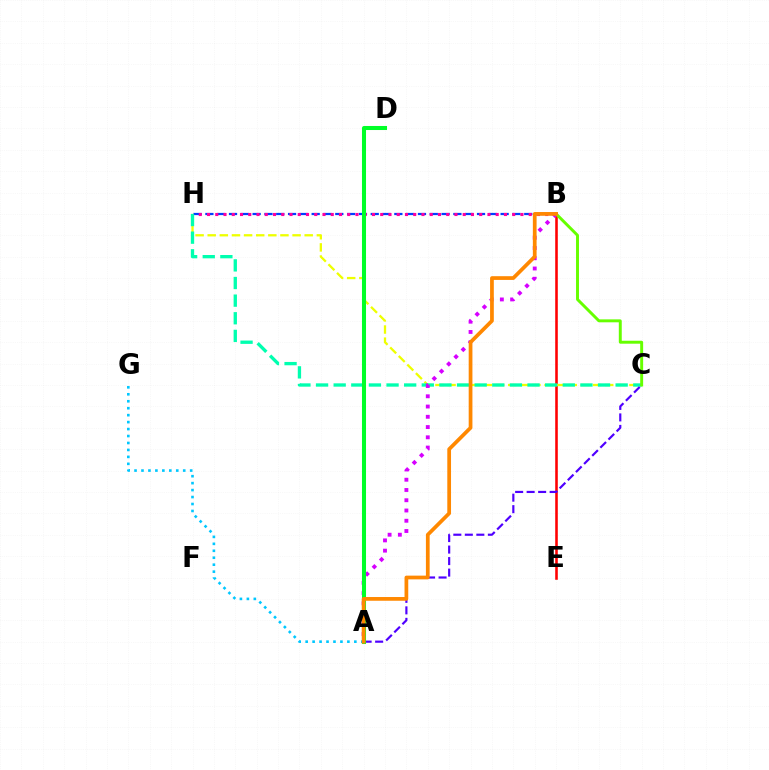{('B', 'H'): [{'color': '#003fff', 'line_style': 'dashed', 'thickness': 1.6}, {'color': '#ff00a0', 'line_style': 'dotted', 'thickness': 2.24}], ('B', 'E'): [{'color': '#ff0000', 'line_style': 'solid', 'thickness': 1.86}], ('C', 'H'): [{'color': '#eeff00', 'line_style': 'dashed', 'thickness': 1.65}, {'color': '#00ffaf', 'line_style': 'dashed', 'thickness': 2.39}], ('A', 'C'): [{'color': '#4f00ff', 'line_style': 'dashed', 'thickness': 1.56}], ('A', 'B'): [{'color': '#d600ff', 'line_style': 'dotted', 'thickness': 2.79}, {'color': '#ff8800', 'line_style': 'solid', 'thickness': 2.69}], ('A', 'D'): [{'color': '#00ff27', 'line_style': 'solid', 'thickness': 2.91}], ('A', 'G'): [{'color': '#00c7ff', 'line_style': 'dotted', 'thickness': 1.89}], ('B', 'C'): [{'color': '#66ff00', 'line_style': 'solid', 'thickness': 2.12}]}